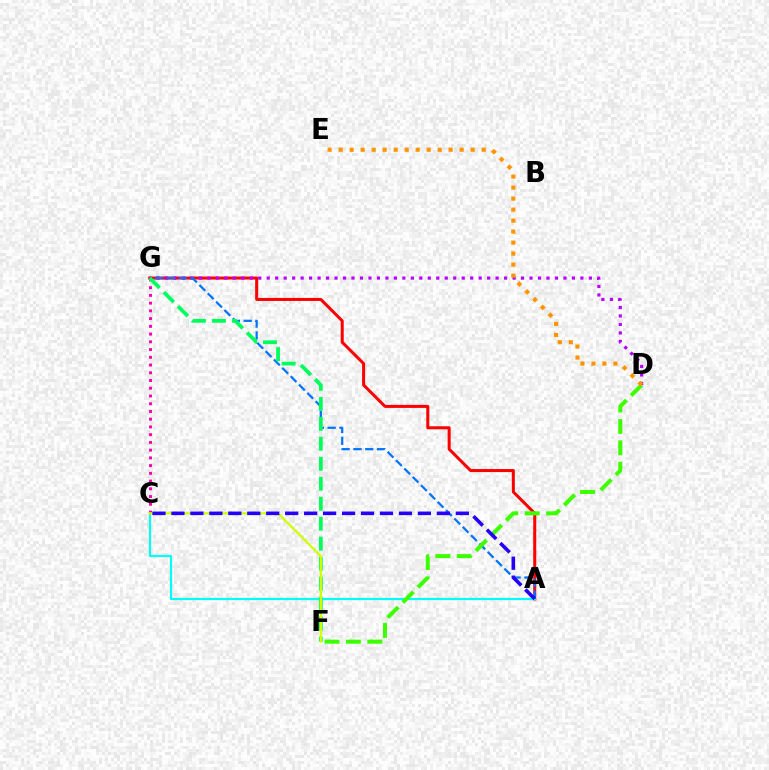{('A', 'G'): [{'color': '#ff0000', 'line_style': 'solid', 'thickness': 2.18}, {'color': '#0074ff', 'line_style': 'dashed', 'thickness': 1.6}], ('A', 'C'): [{'color': '#00fff6', 'line_style': 'solid', 'thickness': 1.58}, {'color': '#2500ff', 'line_style': 'dashed', 'thickness': 2.58}], ('D', 'G'): [{'color': '#b900ff', 'line_style': 'dotted', 'thickness': 2.3}], ('C', 'G'): [{'color': '#ff00ac', 'line_style': 'dotted', 'thickness': 2.1}], ('F', 'G'): [{'color': '#00ff5c', 'line_style': 'dashed', 'thickness': 2.71}], ('C', 'F'): [{'color': '#d1ff00', 'line_style': 'solid', 'thickness': 1.59}], ('D', 'F'): [{'color': '#3dff00', 'line_style': 'dashed', 'thickness': 2.91}], ('D', 'E'): [{'color': '#ff9400', 'line_style': 'dotted', 'thickness': 2.99}]}